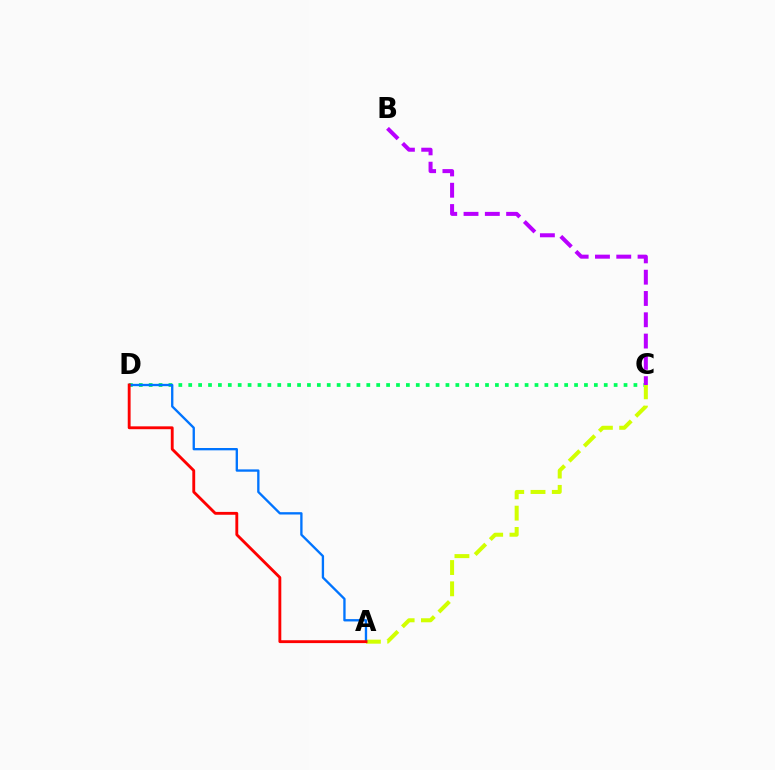{('C', 'D'): [{'color': '#00ff5c', 'line_style': 'dotted', 'thickness': 2.69}], ('A', 'C'): [{'color': '#d1ff00', 'line_style': 'dashed', 'thickness': 2.89}], ('B', 'C'): [{'color': '#b900ff', 'line_style': 'dashed', 'thickness': 2.89}], ('A', 'D'): [{'color': '#0074ff', 'line_style': 'solid', 'thickness': 1.68}, {'color': '#ff0000', 'line_style': 'solid', 'thickness': 2.06}]}